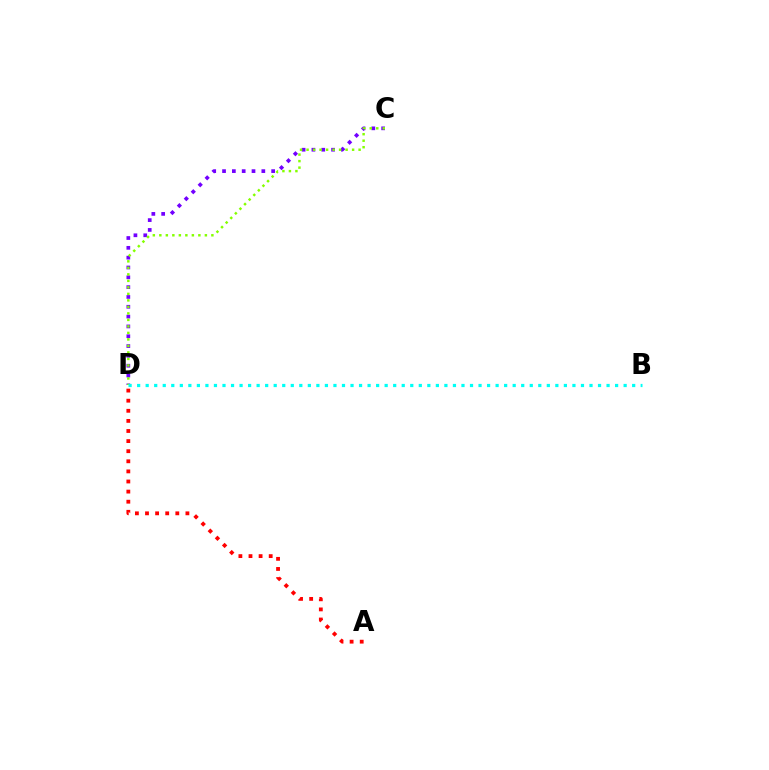{('C', 'D'): [{'color': '#7200ff', 'line_style': 'dotted', 'thickness': 2.67}, {'color': '#84ff00', 'line_style': 'dotted', 'thickness': 1.77}], ('A', 'D'): [{'color': '#ff0000', 'line_style': 'dotted', 'thickness': 2.74}], ('B', 'D'): [{'color': '#00fff6', 'line_style': 'dotted', 'thickness': 2.32}]}